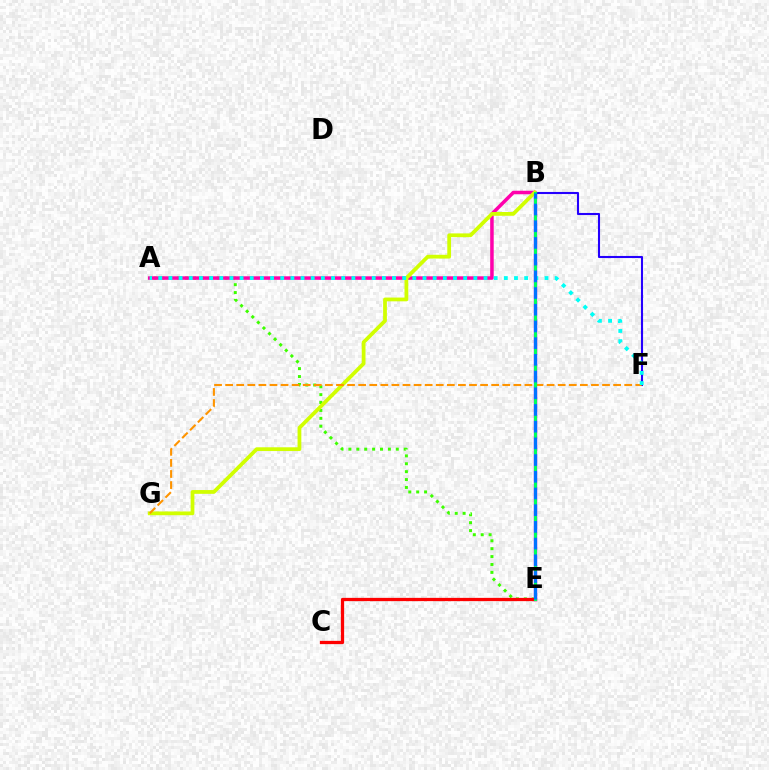{('A', 'E'): [{'color': '#3dff00', 'line_style': 'dotted', 'thickness': 2.15}], ('B', 'E'): [{'color': '#b900ff', 'line_style': 'solid', 'thickness': 2.4}, {'color': '#00ff5c', 'line_style': 'solid', 'thickness': 2.18}, {'color': '#0074ff', 'line_style': 'dashed', 'thickness': 2.27}], ('A', 'B'): [{'color': '#ff00ac', 'line_style': 'solid', 'thickness': 2.53}], ('B', 'F'): [{'color': '#2500ff', 'line_style': 'solid', 'thickness': 1.5}], ('B', 'G'): [{'color': '#d1ff00', 'line_style': 'solid', 'thickness': 2.71}], ('C', 'E'): [{'color': '#ff0000', 'line_style': 'solid', 'thickness': 2.35}], ('F', 'G'): [{'color': '#ff9400', 'line_style': 'dashed', 'thickness': 1.51}], ('A', 'F'): [{'color': '#00fff6', 'line_style': 'dotted', 'thickness': 2.76}]}